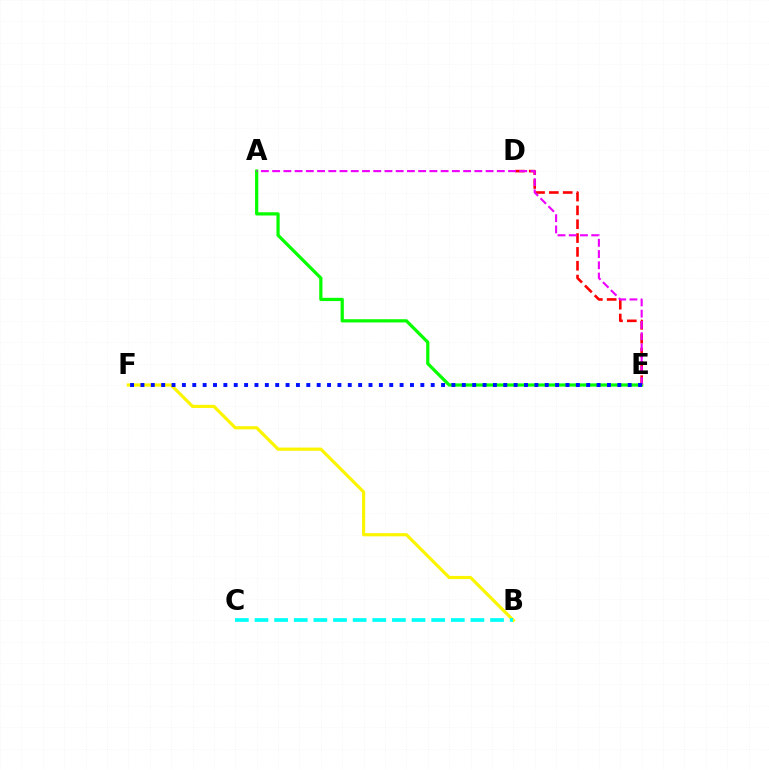{('B', 'F'): [{'color': '#fcf500', 'line_style': 'solid', 'thickness': 2.28}], ('D', 'E'): [{'color': '#ff0000', 'line_style': 'dashed', 'thickness': 1.88}], ('A', 'E'): [{'color': '#08ff00', 'line_style': 'solid', 'thickness': 2.33}, {'color': '#ee00ff', 'line_style': 'dashed', 'thickness': 1.53}], ('B', 'C'): [{'color': '#00fff6', 'line_style': 'dashed', 'thickness': 2.67}], ('E', 'F'): [{'color': '#0010ff', 'line_style': 'dotted', 'thickness': 2.82}]}